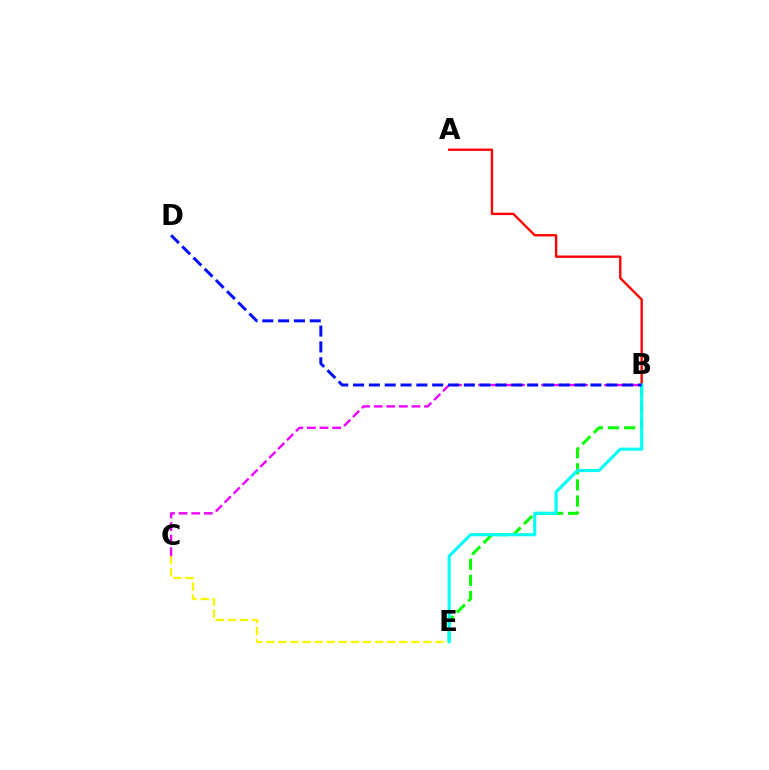{('C', 'E'): [{'color': '#fcf500', 'line_style': 'dashed', 'thickness': 1.64}], ('A', 'B'): [{'color': '#ff0000', 'line_style': 'solid', 'thickness': 1.7}], ('B', 'C'): [{'color': '#ee00ff', 'line_style': 'dashed', 'thickness': 1.71}], ('B', 'E'): [{'color': '#08ff00', 'line_style': 'dashed', 'thickness': 2.19}, {'color': '#00fff6', 'line_style': 'solid', 'thickness': 2.25}], ('B', 'D'): [{'color': '#0010ff', 'line_style': 'dashed', 'thickness': 2.15}]}